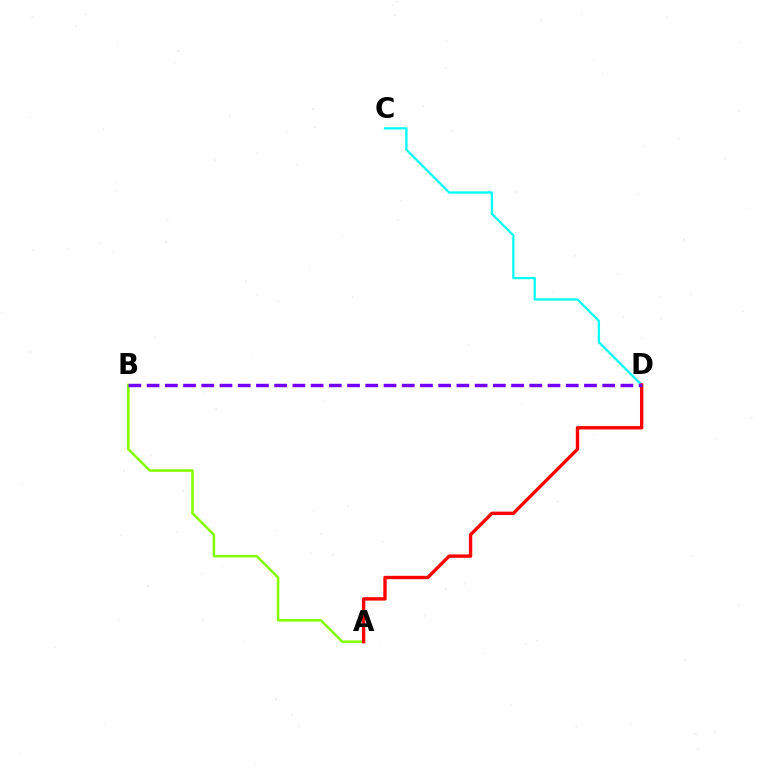{('A', 'B'): [{'color': '#84ff00', 'line_style': 'solid', 'thickness': 1.84}], ('C', 'D'): [{'color': '#00fff6', 'line_style': 'solid', 'thickness': 1.64}], ('A', 'D'): [{'color': '#ff0000', 'line_style': 'solid', 'thickness': 2.43}], ('B', 'D'): [{'color': '#7200ff', 'line_style': 'dashed', 'thickness': 2.48}]}